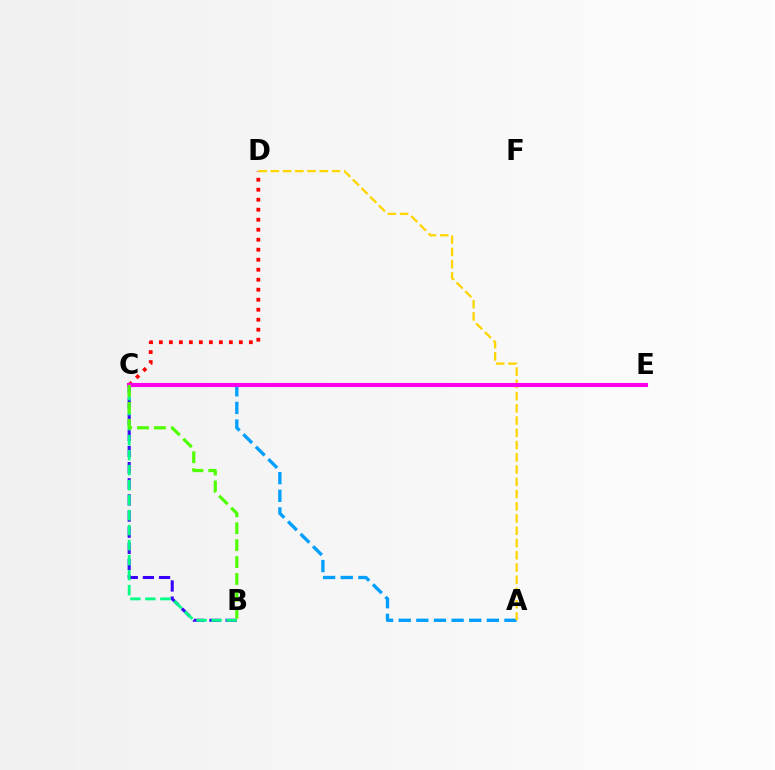{('C', 'D'): [{'color': '#ff0000', 'line_style': 'dotted', 'thickness': 2.72}], ('A', 'C'): [{'color': '#009eff', 'line_style': 'dashed', 'thickness': 2.4}], ('B', 'C'): [{'color': '#3700ff', 'line_style': 'dashed', 'thickness': 2.19}, {'color': '#00ff86', 'line_style': 'dashed', 'thickness': 2.04}, {'color': '#4fff00', 'line_style': 'dashed', 'thickness': 2.3}], ('A', 'D'): [{'color': '#ffd500', 'line_style': 'dashed', 'thickness': 1.66}], ('C', 'E'): [{'color': '#ff00ed', 'line_style': 'solid', 'thickness': 2.93}]}